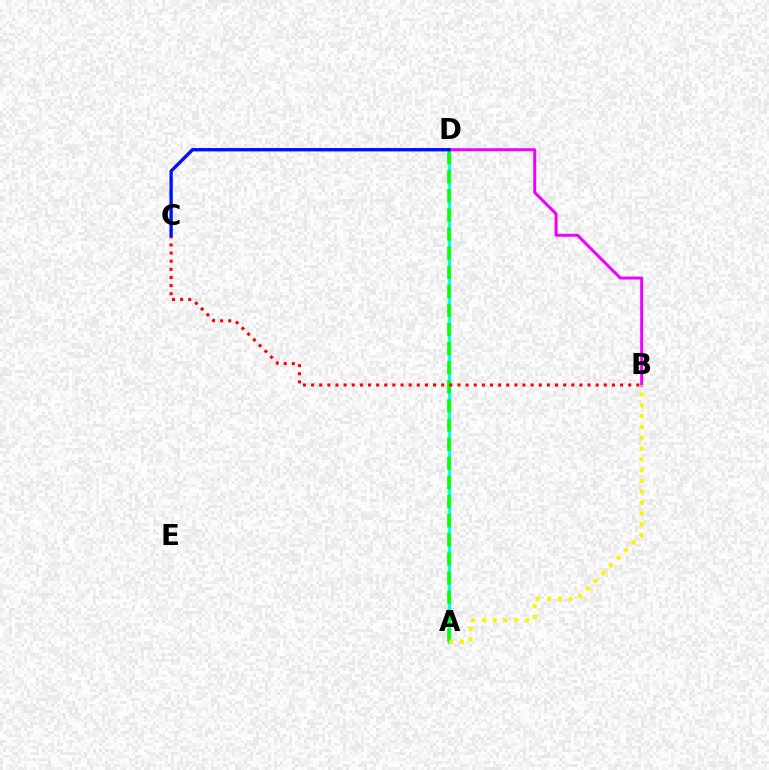{('B', 'D'): [{'color': '#ee00ff', 'line_style': 'solid', 'thickness': 2.14}], ('A', 'D'): [{'color': '#00fff6', 'line_style': 'solid', 'thickness': 2.36}, {'color': '#08ff00', 'line_style': 'dashed', 'thickness': 2.6}], ('B', 'C'): [{'color': '#ff0000', 'line_style': 'dotted', 'thickness': 2.21}], ('A', 'B'): [{'color': '#fcf500', 'line_style': 'dotted', 'thickness': 2.94}], ('C', 'D'): [{'color': '#0010ff', 'line_style': 'solid', 'thickness': 2.42}]}